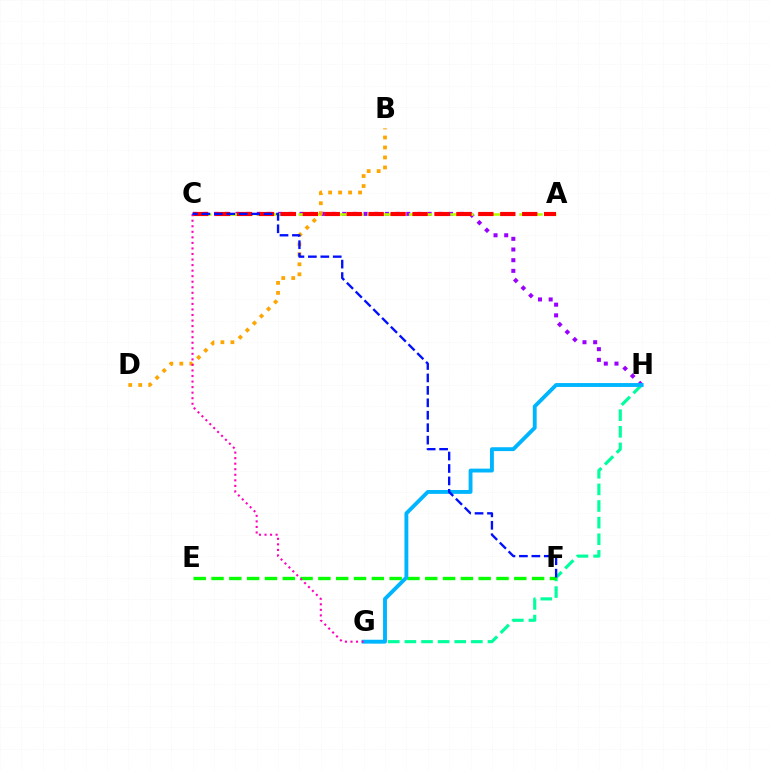{('C', 'H'): [{'color': '#9b00ff', 'line_style': 'dotted', 'thickness': 2.9}], ('G', 'H'): [{'color': '#00ff9d', 'line_style': 'dashed', 'thickness': 2.26}, {'color': '#00b5ff', 'line_style': 'solid', 'thickness': 2.78}], ('A', 'C'): [{'color': '#b3ff00', 'line_style': 'dashed', 'thickness': 1.88}, {'color': '#ff0000', 'line_style': 'dashed', 'thickness': 2.98}], ('B', 'D'): [{'color': '#ffa500', 'line_style': 'dotted', 'thickness': 2.71}], ('E', 'F'): [{'color': '#08ff00', 'line_style': 'dashed', 'thickness': 2.42}], ('C', 'G'): [{'color': '#ff00bd', 'line_style': 'dotted', 'thickness': 1.51}], ('C', 'F'): [{'color': '#0010ff', 'line_style': 'dashed', 'thickness': 1.69}]}